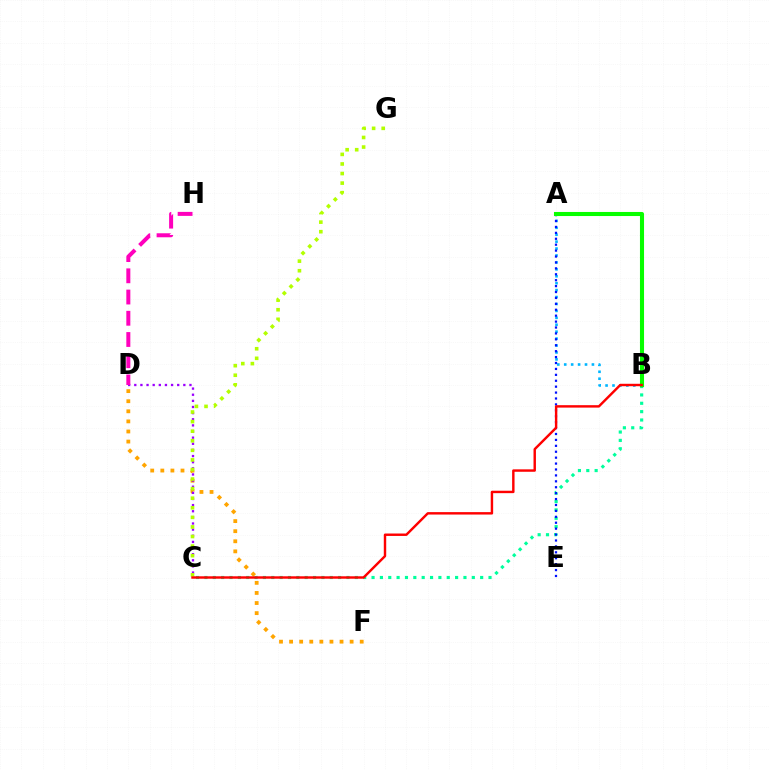{('D', 'F'): [{'color': '#ffa500', 'line_style': 'dotted', 'thickness': 2.74}], ('C', 'D'): [{'color': '#9b00ff', 'line_style': 'dotted', 'thickness': 1.67}], ('A', 'B'): [{'color': '#00b5ff', 'line_style': 'dotted', 'thickness': 1.88}, {'color': '#08ff00', 'line_style': 'solid', 'thickness': 2.94}], ('C', 'G'): [{'color': '#b3ff00', 'line_style': 'dotted', 'thickness': 2.6}], ('B', 'C'): [{'color': '#00ff9d', 'line_style': 'dotted', 'thickness': 2.27}, {'color': '#ff0000', 'line_style': 'solid', 'thickness': 1.75}], ('A', 'E'): [{'color': '#0010ff', 'line_style': 'dotted', 'thickness': 1.61}], ('D', 'H'): [{'color': '#ff00bd', 'line_style': 'dashed', 'thickness': 2.88}]}